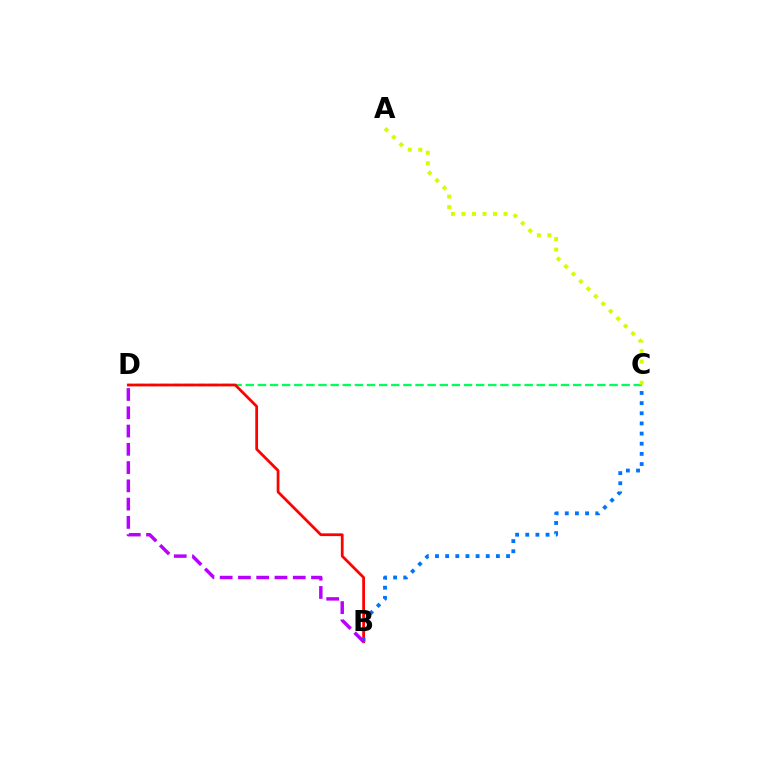{('C', 'D'): [{'color': '#00ff5c', 'line_style': 'dashed', 'thickness': 1.65}], ('B', 'D'): [{'color': '#ff0000', 'line_style': 'solid', 'thickness': 1.99}, {'color': '#b900ff', 'line_style': 'dashed', 'thickness': 2.48}], ('B', 'C'): [{'color': '#0074ff', 'line_style': 'dotted', 'thickness': 2.76}], ('A', 'C'): [{'color': '#d1ff00', 'line_style': 'dotted', 'thickness': 2.86}]}